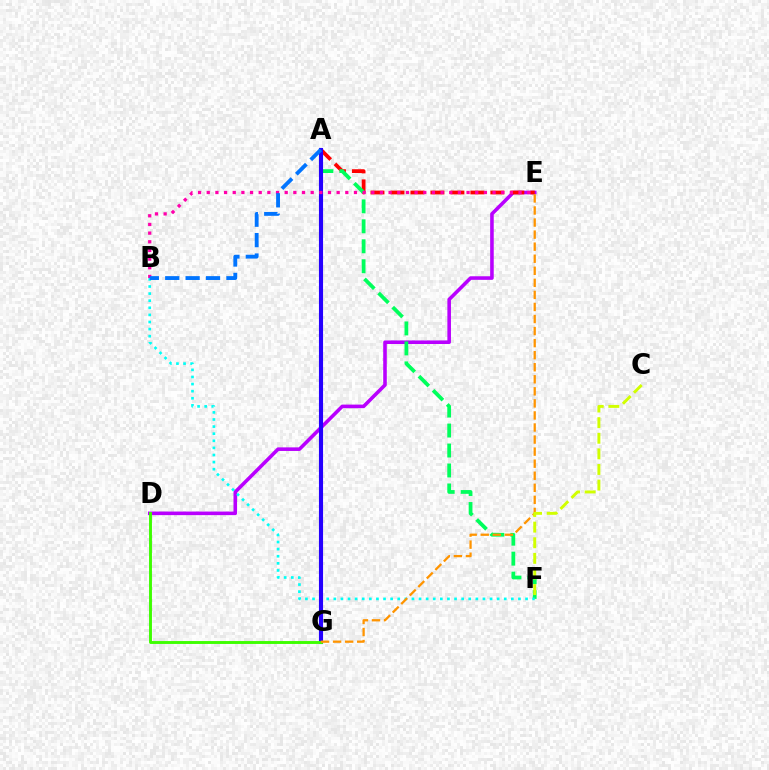{('D', 'E'): [{'color': '#b900ff', 'line_style': 'solid', 'thickness': 2.58}], ('A', 'E'): [{'color': '#ff0000', 'line_style': 'dashed', 'thickness': 2.71}], ('A', 'F'): [{'color': '#00ff5c', 'line_style': 'dashed', 'thickness': 2.71}], ('B', 'F'): [{'color': '#00fff6', 'line_style': 'dotted', 'thickness': 1.93}], ('A', 'G'): [{'color': '#2500ff', 'line_style': 'solid', 'thickness': 2.96}], ('D', 'G'): [{'color': '#3dff00', 'line_style': 'solid', 'thickness': 2.09}], ('E', 'G'): [{'color': '#ff9400', 'line_style': 'dashed', 'thickness': 1.64}], ('B', 'E'): [{'color': '#ff00ac', 'line_style': 'dotted', 'thickness': 2.35}], ('A', 'B'): [{'color': '#0074ff', 'line_style': 'dashed', 'thickness': 2.77}], ('C', 'F'): [{'color': '#d1ff00', 'line_style': 'dashed', 'thickness': 2.12}]}